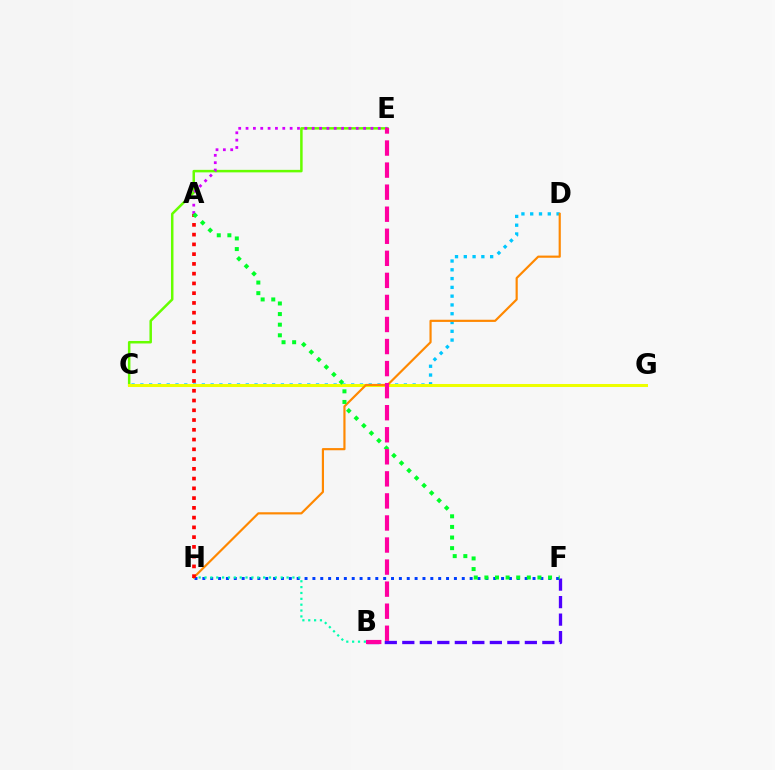{('C', 'D'): [{'color': '#00c7ff', 'line_style': 'dotted', 'thickness': 2.39}], ('F', 'H'): [{'color': '#003fff', 'line_style': 'dotted', 'thickness': 2.14}], ('B', 'F'): [{'color': '#4f00ff', 'line_style': 'dashed', 'thickness': 2.38}], ('C', 'E'): [{'color': '#66ff00', 'line_style': 'solid', 'thickness': 1.81}], ('C', 'G'): [{'color': '#eeff00', 'line_style': 'solid', 'thickness': 2.17}], ('B', 'H'): [{'color': '#00ffaf', 'line_style': 'dotted', 'thickness': 1.59}], ('D', 'H'): [{'color': '#ff8800', 'line_style': 'solid', 'thickness': 1.57}], ('A', 'E'): [{'color': '#d600ff', 'line_style': 'dotted', 'thickness': 2.0}], ('A', 'H'): [{'color': '#ff0000', 'line_style': 'dotted', 'thickness': 2.65}], ('A', 'F'): [{'color': '#00ff27', 'line_style': 'dotted', 'thickness': 2.88}], ('B', 'E'): [{'color': '#ff00a0', 'line_style': 'dashed', 'thickness': 3.0}]}